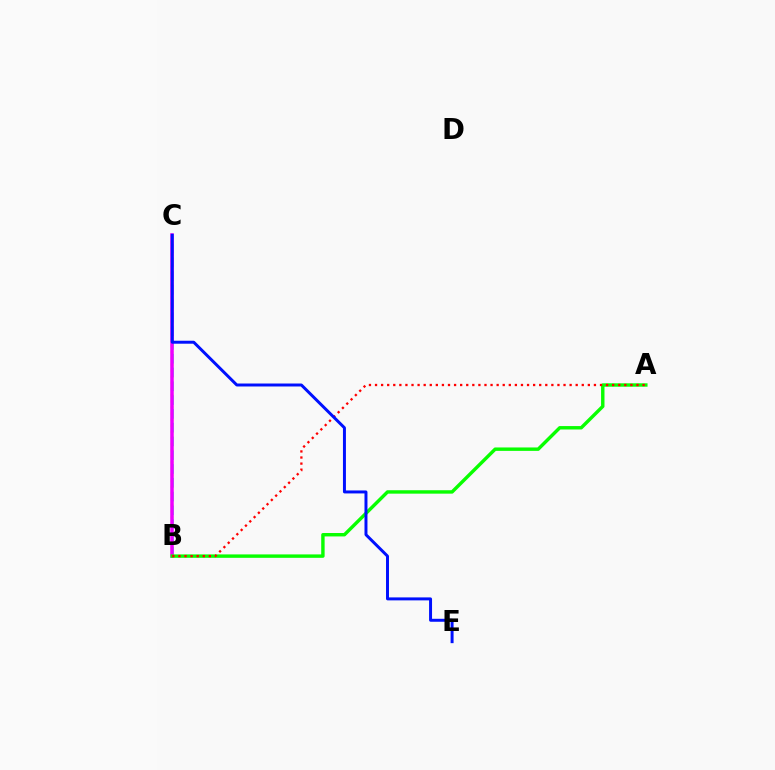{('B', 'C'): [{'color': '#00fff6', 'line_style': 'dashed', 'thickness': 1.87}, {'color': '#fcf500', 'line_style': 'dotted', 'thickness': 1.66}, {'color': '#ee00ff', 'line_style': 'solid', 'thickness': 2.52}], ('A', 'B'): [{'color': '#08ff00', 'line_style': 'solid', 'thickness': 2.46}, {'color': '#ff0000', 'line_style': 'dotted', 'thickness': 1.65}], ('C', 'E'): [{'color': '#0010ff', 'line_style': 'solid', 'thickness': 2.14}]}